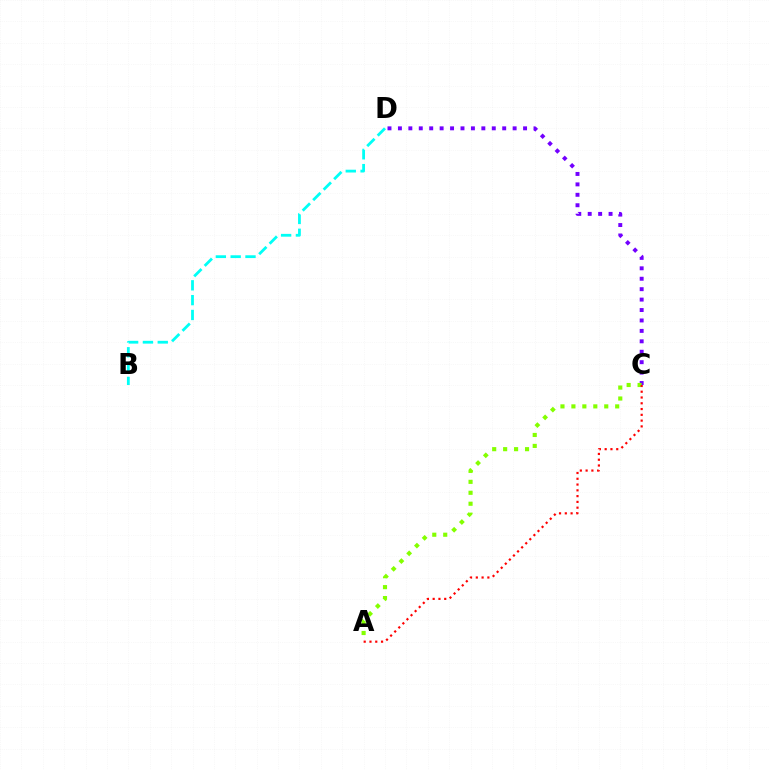{('C', 'D'): [{'color': '#7200ff', 'line_style': 'dotted', 'thickness': 2.83}], ('B', 'D'): [{'color': '#00fff6', 'line_style': 'dashed', 'thickness': 2.01}], ('A', 'C'): [{'color': '#84ff00', 'line_style': 'dotted', 'thickness': 2.97}, {'color': '#ff0000', 'line_style': 'dotted', 'thickness': 1.57}]}